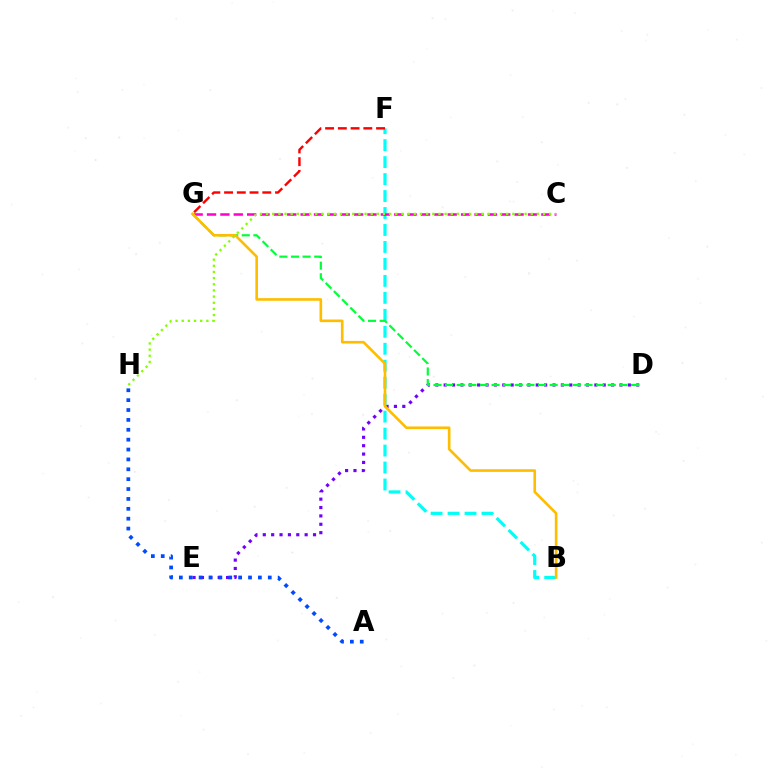{('D', 'E'): [{'color': '#7200ff', 'line_style': 'dotted', 'thickness': 2.27}], ('B', 'F'): [{'color': '#00fff6', 'line_style': 'dashed', 'thickness': 2.31}], ('C', 'G'): [{'color': '#ff00cf', 'line_style': 'dashed', 'thickness': 1.82}], ('A', 'H'): [{'color': '#004bff', 'line_style': 'dotted', 'thickness': 2.68}], ('F', 'G'): [{'color': '#ff0000', 'line_style': 'dashed', 'thickness': 1.73}], ('C', 'H'): [{'color': '#84ff00', 'line_style': 'dotted', 'thickness': 1.67}], ('D', 'G'): [{'color': '#00ff39', 'line_style': 'dashed', 'thickness': 1.58}], ('B', 'G'): [{'color': '#ffbd00', 'line_style': 'solid', 'thickness': 1.89}]}